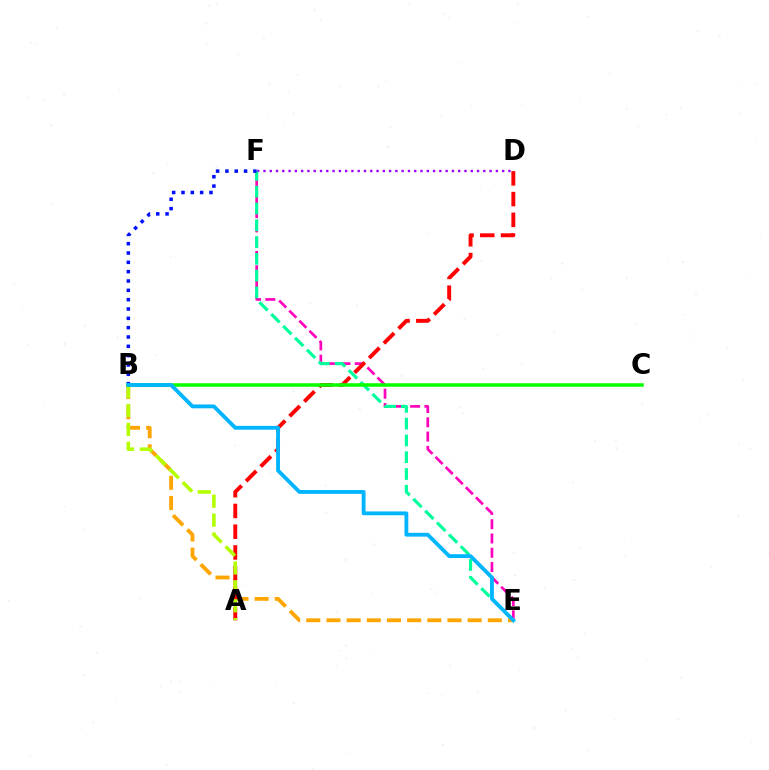{('D', 'F'): [{'color': '#9b00ff', 'line_style': 'dotted', 'thickness': 1.71}], ('E', 'F'): [{'color': '#ff00bd', 'line_style': 'dashed', 'thickness': 1.94}, {'color': '#00ff9d', 'line_style': 'dashed', 'thickness': 2.28}], ('B', 'E'): [{'color': '#ffa500', 'line_style': 'dashed', 'thickness': 2.74}, {'color': '#00b5ff', 'line_style': 'solid', 'thickness': 2.76}], ('B', 'F'): [{'color': '#0010ff', 'line_style': 'dotted', 'thickness': 2.54}], ('A', 'D'): [{'color': '#ff0000', 'line_style': 'dashed', 'thickness': 2.82}], ('A', 'B'): [{'color': '#b3ff00', 'line_style': 'dashed', 'thickness': 2.57}], ('B', 'C'): [{'color': '#08ff00', 'line_style': 'solid', 'thickness': 2.55}]}